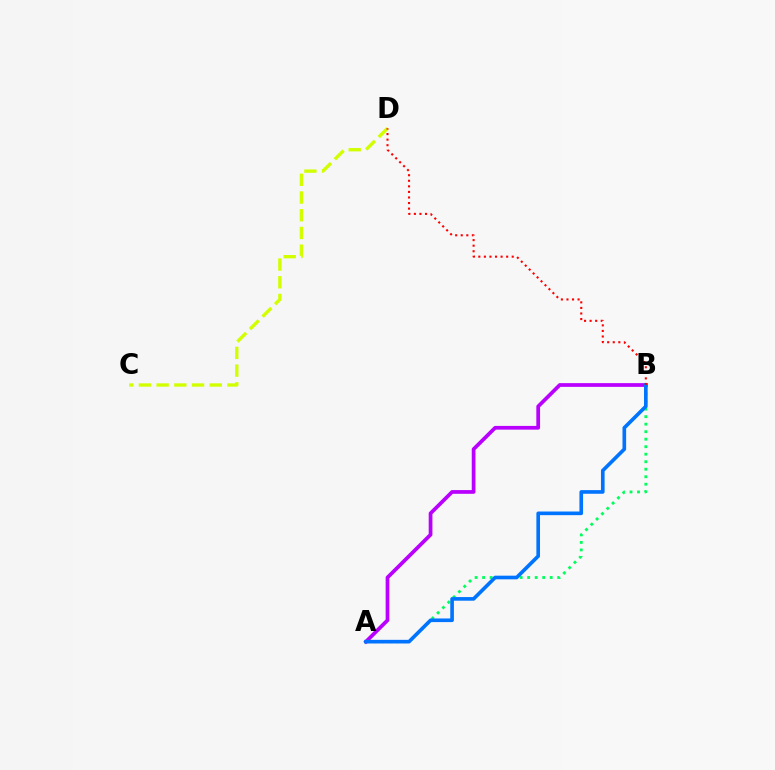{('A', 'B'): [{'color': '#00ff5c', 'line_style': 'dotted', 'thickness': 2.04}, {'color': '#b900ff', 'line_style': 'solid', 'thickness': 2.69}, {'color': '#0074ff', 'line_style': 'solid', 'thickness': 2.62}], ('C', 'D'): [{'color': '#d1ff00', 'line_style': 'dashed', 'thickness': 2.41}], ('B', 'D'): [{'color': '#ff0000', 'line_style': 'dotted', 'thickness': 1.51}]}